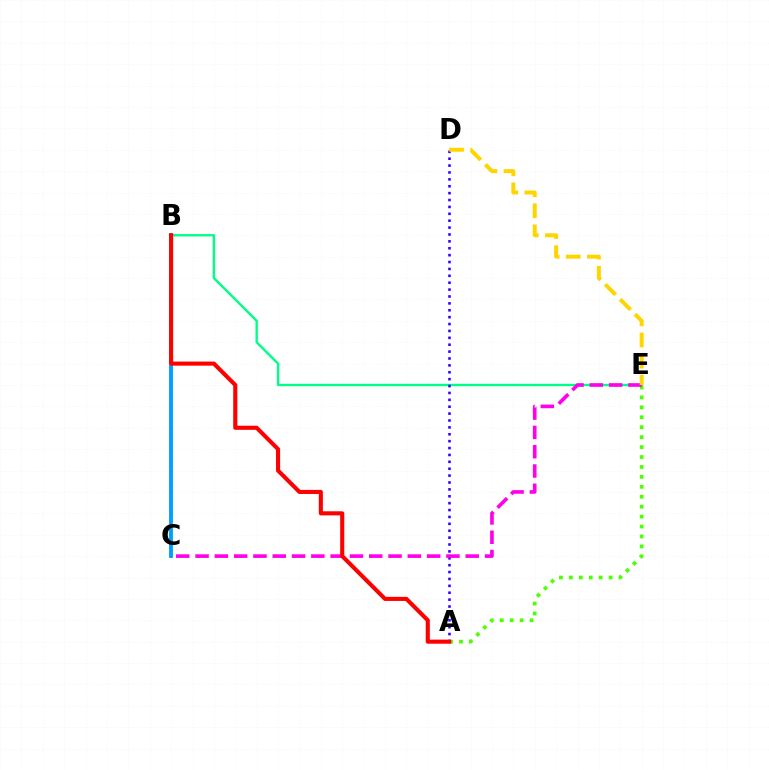{('B', 'E'): [{'color': '#00ff86', 'line_style': 'solid', 'thickness': 1.72}], ('B', 'C'): [{'color': '#009eff', 'line_style': 'solid', 'thickness': 2.77}], ('A', 'D'): [{'color': '#3700ff', 'line_style': 'dotted', 'thickness': 1.87}], ('A', 'E'): [{'color': '#4fff00', 'line_style': 'dotted', 'thickness': 2.7}], ('C', 'E'): [{'color': '#ff00ed', 'line_style': 'dashed', 'thickness': 2.62}], ('D', 'E'): [{'color': '#ffd500', 'line_style': 'dashed', 'thickness': 2.87}], ('A', 'B'): [{'color': '#ff0000', 'line_style': 'solid', 'thickness': 2.95}]}